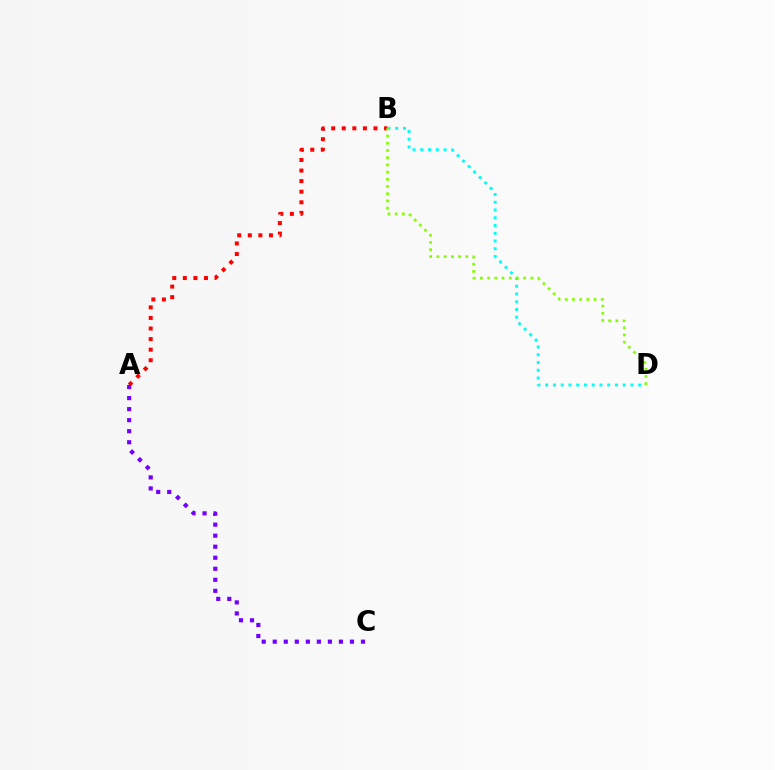{('A', 'B'): [{'color': '#ff0000', 'line_style': 'dotted', 'thickness': 2.87}], ('B', 'D'): [{'color': '#00fff6', 'line_style': 'dotted', 'thickness': 2.1}, {'color': '#84ff00', 'line_style': 'dotted', 'thickness': 1.96}], ('A', 'C'): [{'color': '#7200ff', 'line_style': 'dotted', 'thickness': 3.0}]}